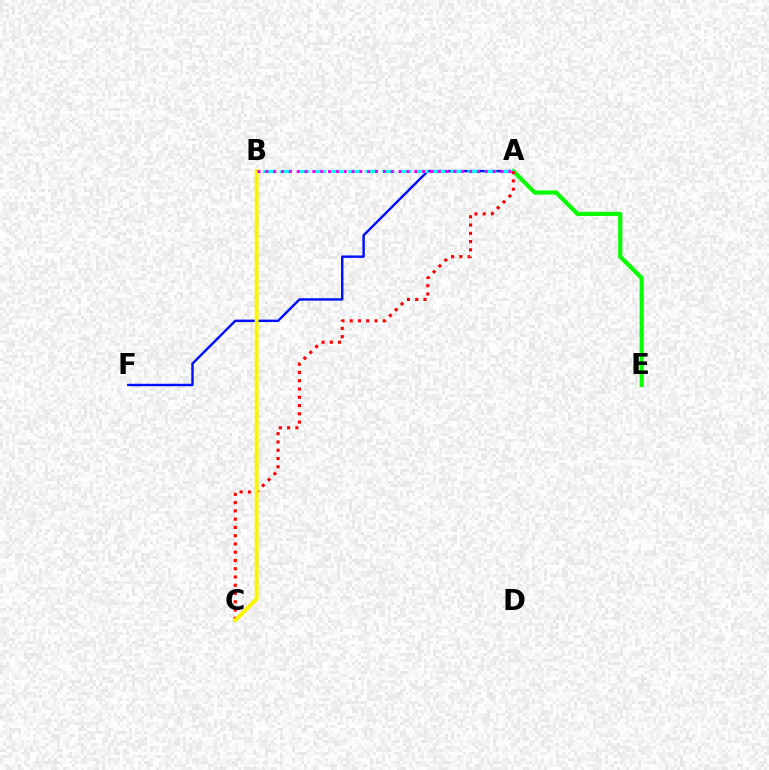{('A', 'F'): [{'color': '#0010ff', 'line_style': 'solid', 'thickness': 1.75}], ('A', 'E'): [{'color': '#08ff00', 'line_style': 'solid', 'thickness': 3.0}], ('A', 'B'): [{'color': '#00fff6', 'line_style': 'dashed', 'thickness': 2.31}, {'color': '#ee00ff', 'line_style': 'dotted', 'thickness': 2.13}], ('A', 'C'): [{'color': '#ff0000', 'line_style': 'dotted', 'thickness': 2.25}], ('B', 'C'): [{'color': '#fcf500', 'line_style': 'solid', 'thickness': 2.8}]}